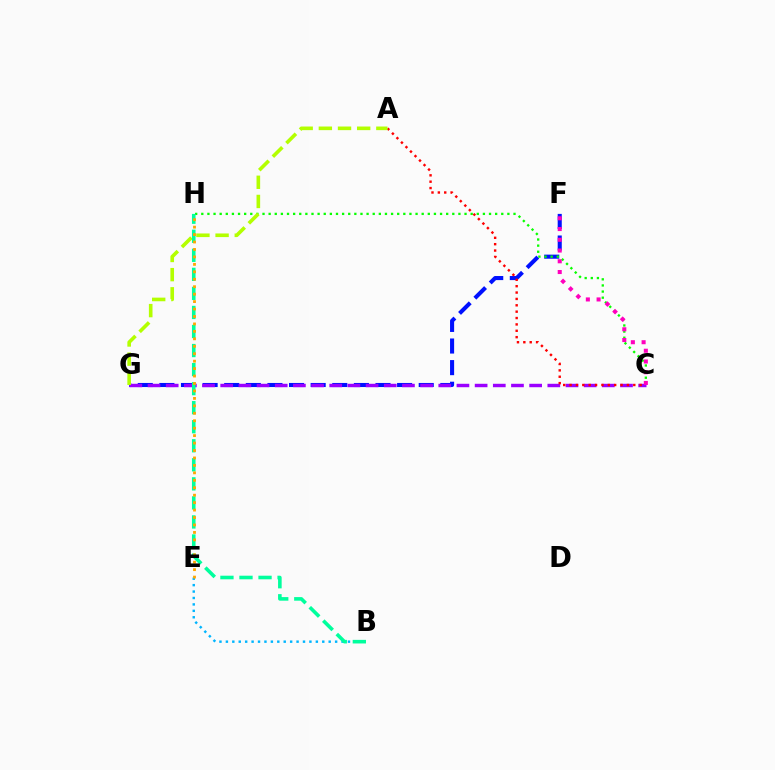{('F', 'G'): [{'color': '#0010ff', 'line_style': 'dashed', 'thickness': 2.94}], ('C', 'G'): [{'color': '#9b00ff', 'line_style': 'dashed', 'thickness': 2.47}], ('B', 'E'): [{'color': '#00b5ff', 'line_style': 'dotted', 'thickness': 1.75}], ('C', 'H'): [{'color': '#08ff00', 'line_style': 'dotted', 'thickness': 1.66}], ('A', 'C'): [{'color': '#ff0000', 'line_style': 'dotted', 'thickness': 1.73}], ('C', 'F'): [{'color': '#ff00bd', 'line_style': 'dotted', 'thickness': 2.92}], ('A', 'G'): [{'color': '#b3ff00', 'line_style': 'dashed', 'thickness': 2.6}], ('B', 'H'): [{'color': '#00ff9d', 'line_style': 'dashed', 'thickness': 2.59}], ('E', 'H'): [{'color': '#ffa500', 'line_style': 'dotted', 'thickness': 2.02}]}